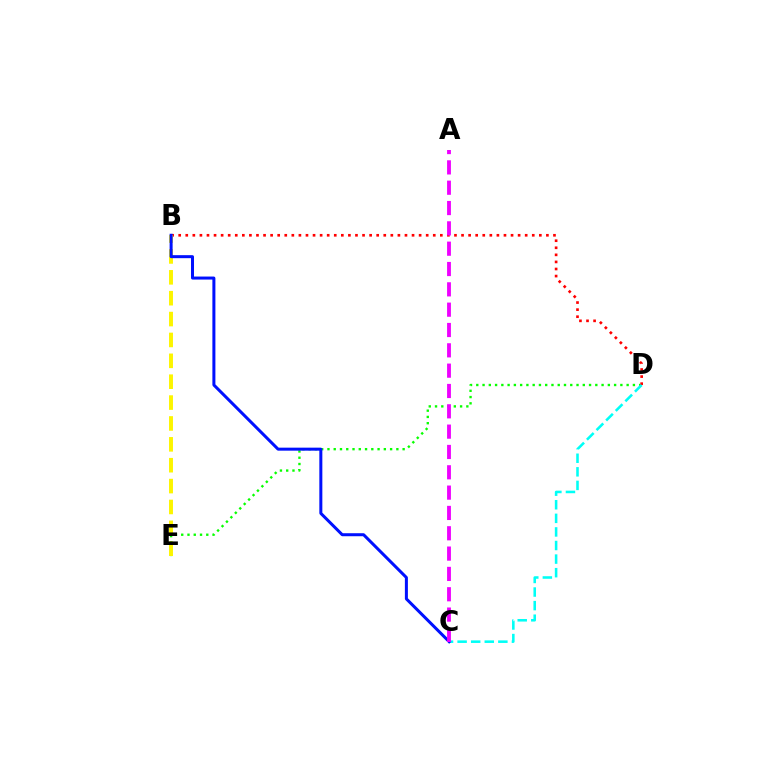{('D', 'E'): [{'color': '#08ff00', 'line_style': 'dotted', 'thickness': 1.7}], ('B', 'D'): [{'color': '#ff0000', 'line_style': 'dotted', 'thickness': 1.92}], ('C', 'D'): [{'color': '#00fff6', 'line_style': 'dashed', 'thickness': 1.85}], ('B', 'E'): [{'color': '#fcf500', 'line_style': 'dashed', 'thickness': 2.84}], ('B', 'C'): [{'color': '#0010ff', 'line_style': 'solid', 'thickness': 2.17}], ('A', 'C'): [{'color': '#ee00ff', 'line_style': 'dashed', 'thickness': 2.76}]}